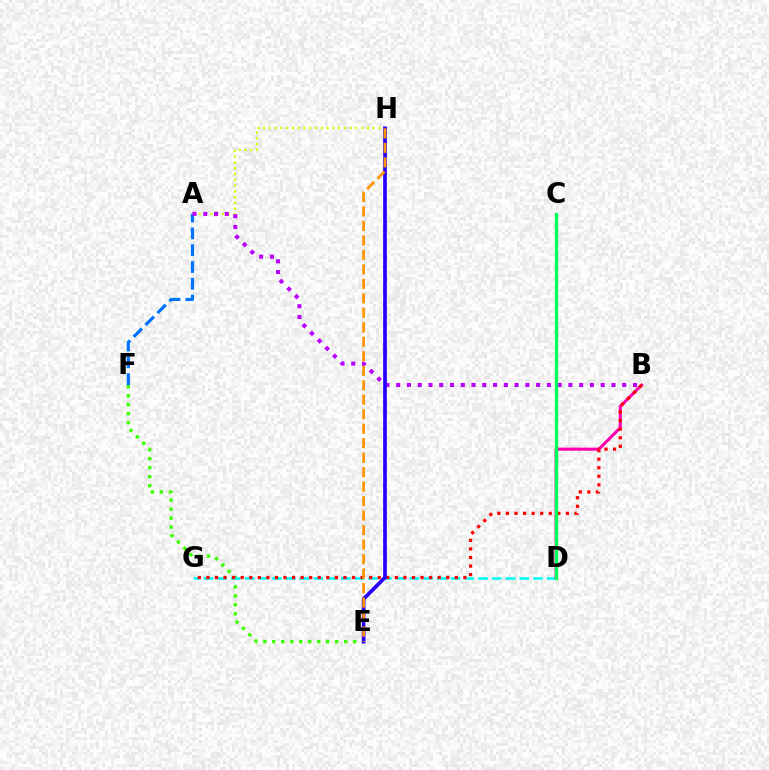{('A', 'F'): [{'color': '#0074ff', 'line_style': 'dashed', 'thickness': 2.28}], ('A', 'H'): [{'color': '#d1ff00', 'line_style': 'dotted', 'thickness': 1.57}], ('E', 'F'): [{'color': '#3dff00', 'line_style': 'dotted', 'thickness': 2.44}], ('D', 'G'): [{'color': '#00fff6', 'line_style': 'dashed', 'thickness': 1.87}], ('A', 'B'): [{'color': '#b900ff', 'line_style': 'dotted', 'thickness': 2.92}], ('B', 'D'): [{'color': '#ff00ac', 'line_style': 'solid', 'thickness': 2.22}], ('B', 'G'): [{'color': '#ff0000', 'line_style': 'dotted', 'thickness': 2.33}], ('C', 'D'): [{'color': '#00ff5c', 'line_style': 'solid', 'thickness': 2.38}], ('E', 'H'): [{'color': '#2500ff', 'line_style': 'solid', 'thickness': 2.66}, {'color': '#ff9400', 'line_style': 'dashed', 'thickness': 1.97}]}